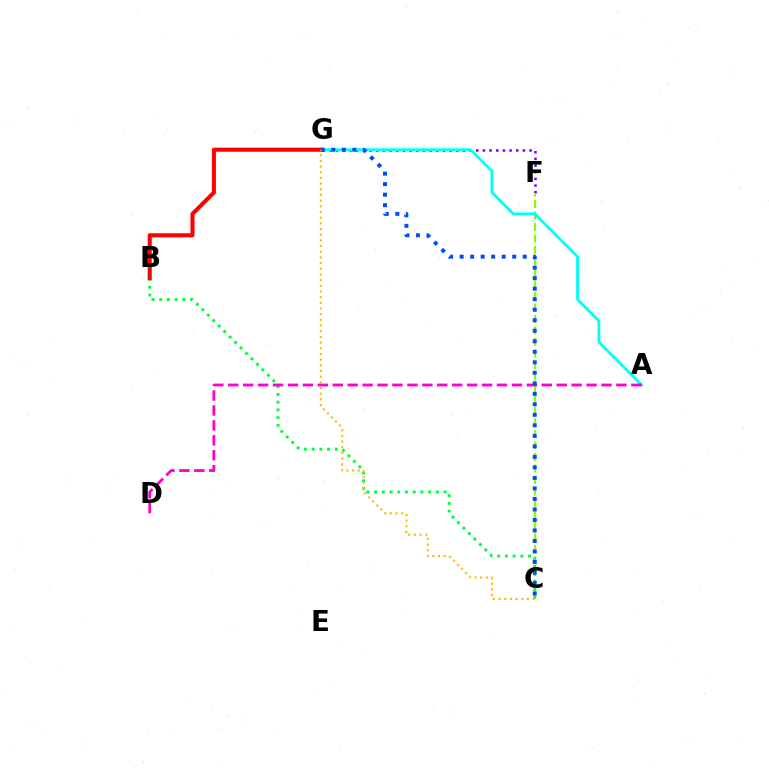{('F', 'G'): [{'color': '#7200ff', 'line_style': 'dotted', 'thickness': 1.81}], ('C', 'F'): [{'color': '#84ff00', 'line_style': 'dashed', 'thickness': 1.56}], ('A', 'G'): [{'color': '#00fff6', 'line_style': 'solid', 'thickness': 2.02}], ('B', 'C'): [{'color': '#00ff39', 'line_style': 'dotted', 'thickness': 2.1}], ('B', 'G'): [{'color': '#ff0000', 'line_style': 'solid', 'thickness': 2.94}], ('A', 'D'): [{'color': '#ff00cf', 'line_style': 'dashed', 'thickness': 2.03}], ('C', 'G'): [{'color': '#004bff', 'line_style': 'dotted', 'thickness': 2.86}, {'color': '#ffbd00', 'line_style': 'dotted', 'thickness': 1.54}]}